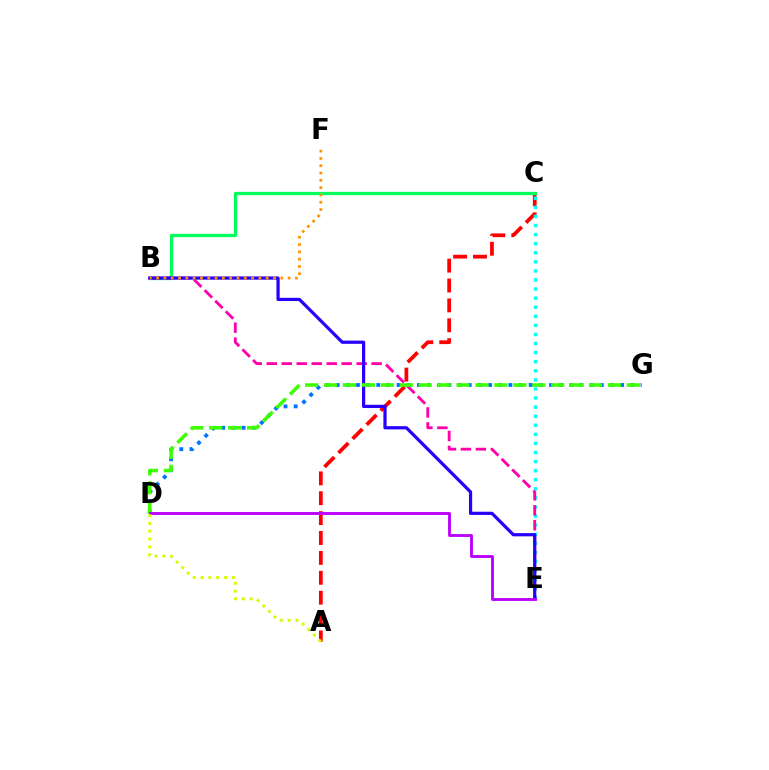{('A', 'C'): [{'color': '#ff0000', 'line_style': 'dashed', 'thickness': 2.7}], ('D', 'G'): [{'color': '#0074ff', 'line_style': 'dotted', 'thickness': 2.76}, {'color': '#3dff00', 'line_style': 'dashed', 'thickness': 2.57}], ('C', 'E'): [{'color': '#00fff6', 'line_style': 'dotted', 'thickness': 2.47}], ('B', 'C'): [{'color': '#00ff5c', 'line_style': 'solid', 'thickness': 2.35}], ('B', 'E'): [{'color': '#ff00ac', 'line_style': 'dashed', 'thickness': 2.04}, {'color': '#2500ff', 'line_style': 'solid', 'thickness': 2.31}], ('B', 'F'): [{'color': '#ff9400', 'line_style': 'dotted', 'thickness': 1.99}], ('D', 'E'): [{'color': '#b900ff', 'line_style': 'solid', 'thickness': 2.06}], ('A', 'D'): [{'color': '#d1ff00', 'line_style': 'dotted', 'thickness': 2.13}]}